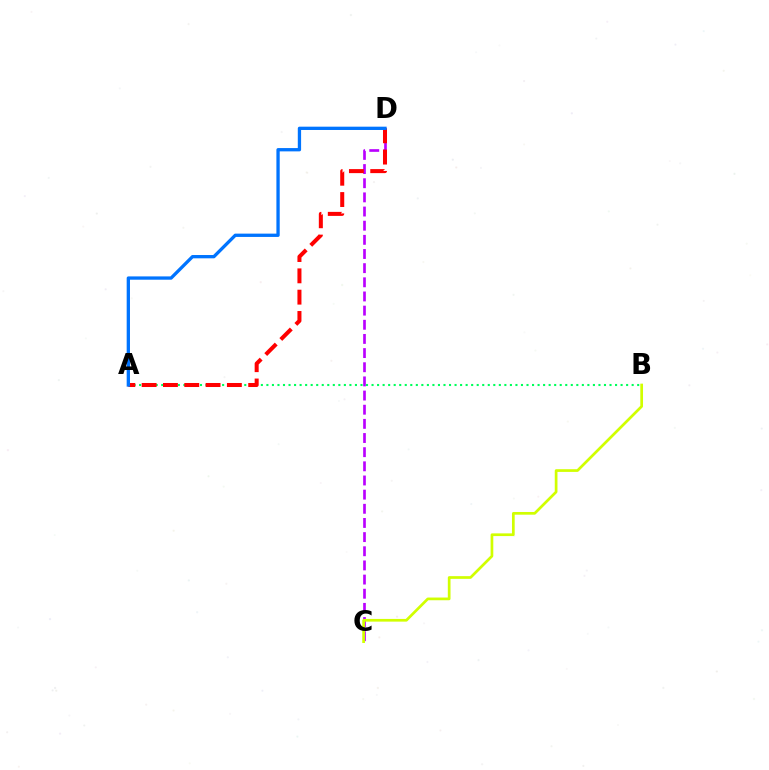{('C', 'D'): [{'color': '#b900ff', 'line_style': 'dashed', 'thickness': 1.92}], ('A', 'B'): [{'color': '#00ff5c', 'line_style': 'dotted', 'thickness': 1.5}], ('A', 'D'): [{'color': '#ff0000', 'line_style': 'dashed', 'thickness': 2.89}, {'color': '#0074ff', 'line_style': 'solid', 'thickness': 2.38}], ('B', 'C'): [{'color': '#d1ff00', 'line_style': 'solid', 'thickness': 1.95}]}